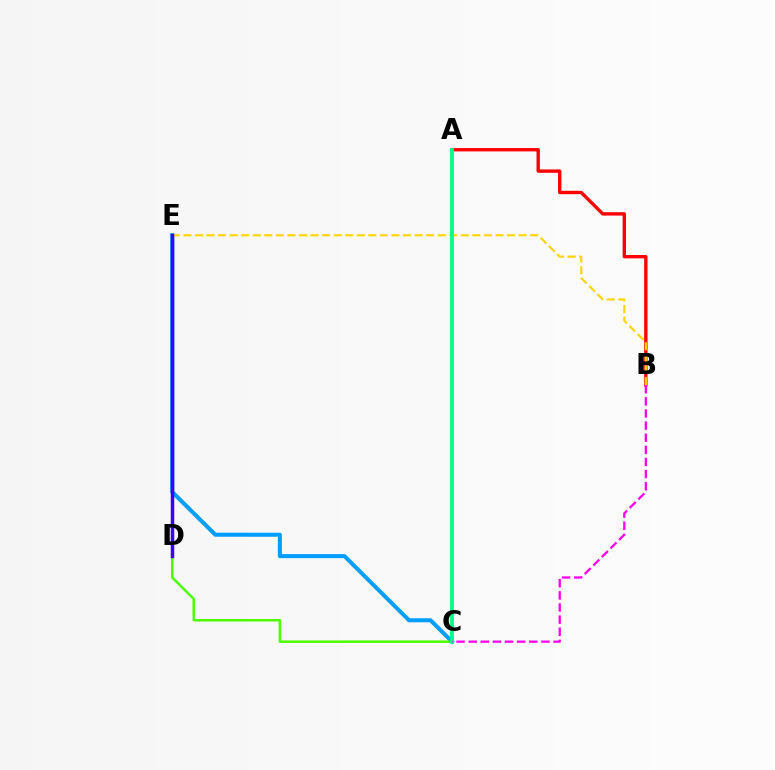{('C', 'E'): [{'color': '#009eff', 'line_style': 'solid', 'thickness': 2.91}], ('C', 'D'): [{'color': '#4fff00', 'line_style': 'solid', 'thickness': 1.81}], ('A', 'B'): [{'color': '#ff0000', 'line_style': 'solid', 'thickness': 2.42}], ('B', 'E'): [{'color': '#ffd500', 'line_style': 'dashed', 'thickness': 1.57}], ('D', 'E'): [{'color': '#3700ff', 'line_style': 'solid', 'thickness': 2.52}], ('A', 'C'): [{'color': '#00ff86', 'line_style': 'solid', 'thickness': 2.74}], ('B', 'C'): [{'color': '#ff00ed', 'line_style': 'dashed', 'thickness': 1.65}]}